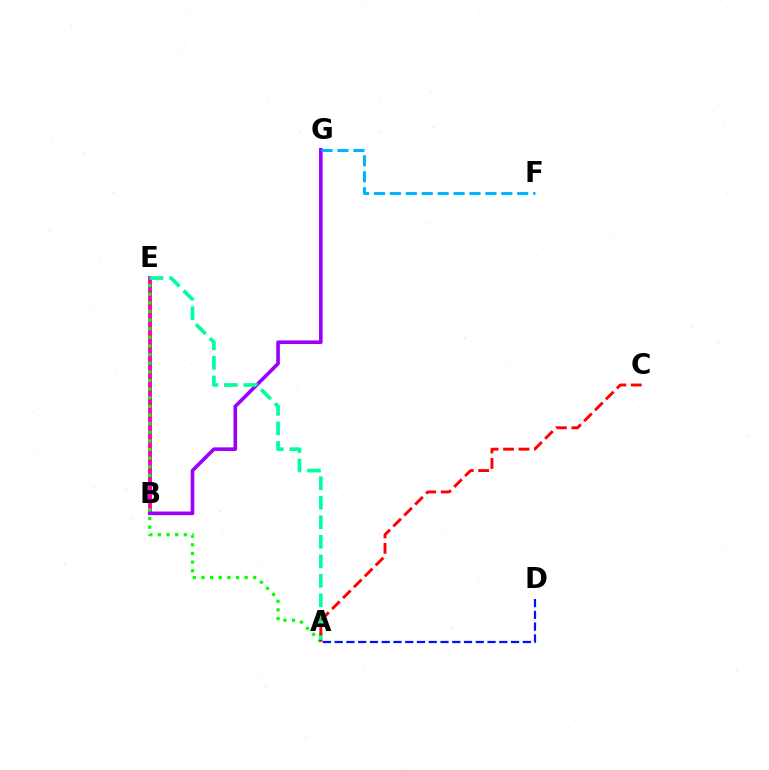{('B', 'E'): [{'color': '#ffa500', 'line_style': 'dotted', 'thickness': 2.59}, {'color': '#b3ff00', 'line_style': 'dotted', 'thickness': 2.14}, {'color': '#ff00bd', 'line_style': 'solid', 'thickness': 2.83}], ('B', 'G'): [{'color': '#9b00ff', 'line_style': 'solid', 'thickness': 2.61}], ('A', 'D'): [{'color': '#0010ff', 'line_style': 'dashed', 'thickness': 1.6}], ('A', 'E'): [{'color': '#08ff00', 'line_style': 'dotted', 'thickness': 2.34}, {'color': '#00ff9d', 'line_style': 'dashed', 'thickness': 2.65}], ('A', 'C'): [{'color': '#ff0000', 'line_style': 'dashed', 'thickness': 2.1}], ('F', 'G'): [{'color': '#00b5ff', 'line_style': 'dashed', 'thickness': 2.16}]}